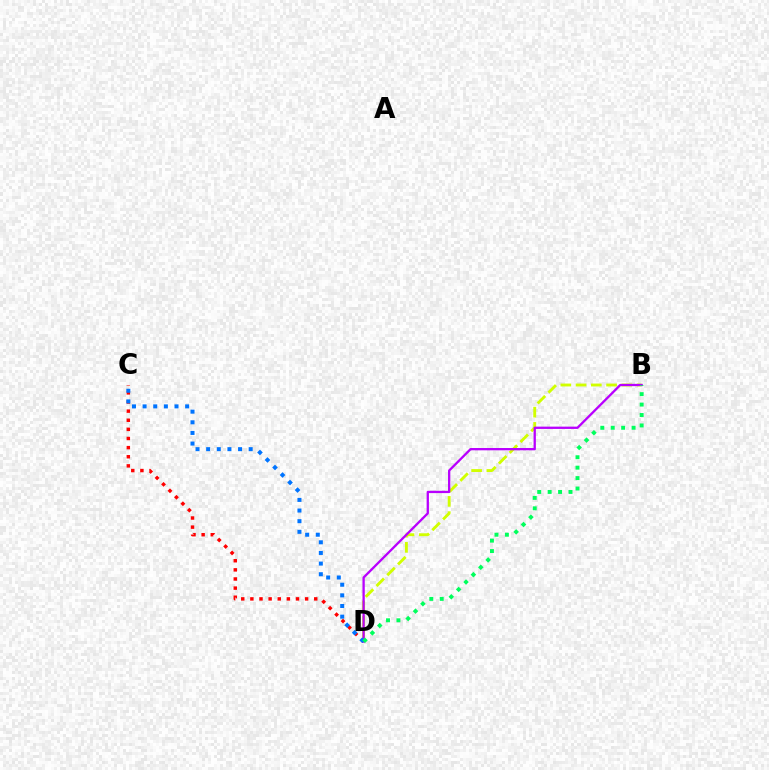{('B', 'D'): [{'color': '#d1ff00', 'line_style': 'dashed', 'thickness': 2.07}, {'color': '#b900ff', 'line_style': 'solid', 'thickness': 1.66}, {'color': '#00ff5c', 'line_style': 'dotted', 'thickness': 2.83}], ('C', 'D'): [{'color': '#ff0000', 'line_style': 'dotted', 'thickness': 2.48}, {'color': '#0074ff', 'line_style': 'dotted', 'thickness': 2.89}]}